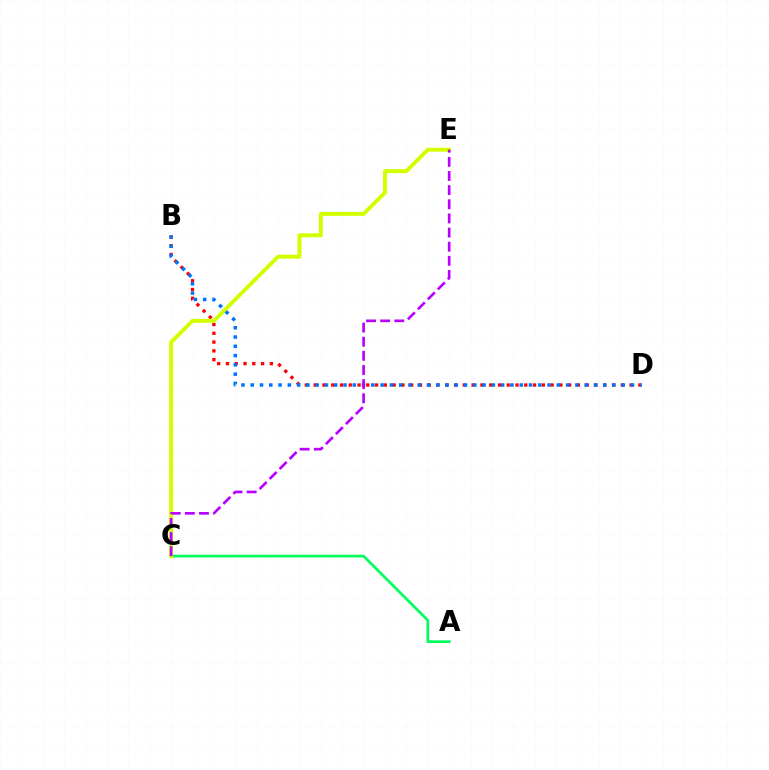{('A', 'C'): [{'color': '#00ff5c', 'line_style': 'solid', 'thickness': 1.93}], ('B', 'D'): [{'color': '#ff0000', 'line_style': 'dotted', 'thickness': 2.38}, {'color': '#0074ff', 'line_style': 'dotted', 'thickness': 2.52}], ('C', 'E'): [{'color': '#d1ff00', 'line_style': 'solid', 'thickness': 2.83}, {'color': '#b900ff', 'line_style': 'dashed', 'thickness': 1.92}]}